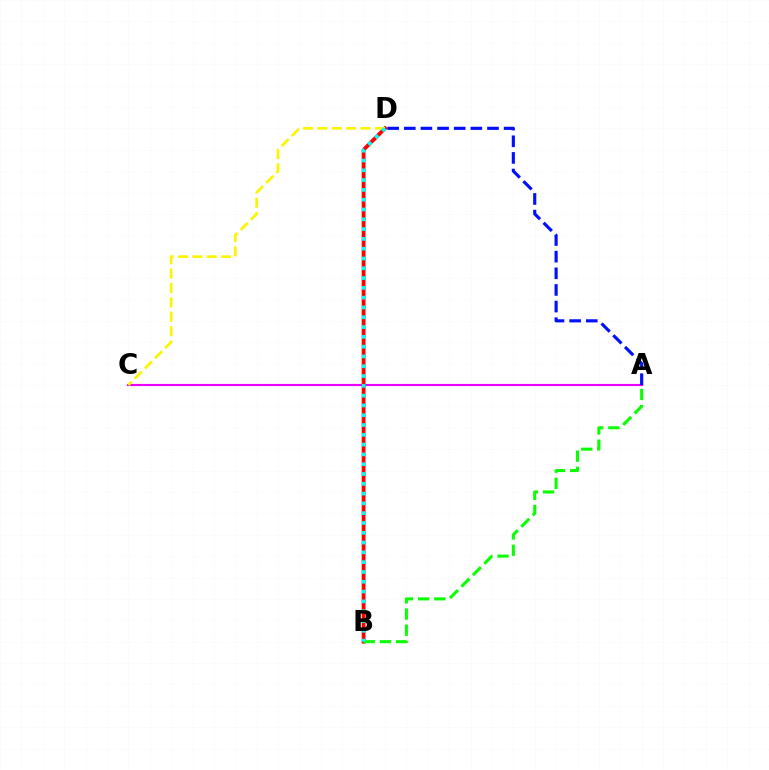{('A', 'C'): [{'color': '#ee00ff', 'line_style': 'solid', 'thickness': 1.55}], ('B', 'D'): [{'color': '#ff0000', 'line_style': 'solid', 'thickness': 2.73}, {'color': '#00fff6', 'line_style': 'dotted', 'thickness': 2.66}], ('A', 'B'): [{'color': '#08ff00', 'line_style': 'dashed', 'thickness': 2.2}], ('A', 'D'): [{'color': '#0010ff', 'line_style': 'dashed', 'thickness': 2.26}], ('C', 'D'): [{'color': '#fcf500', 'line_style': 'dashed', 'thickness': 1.95}]}